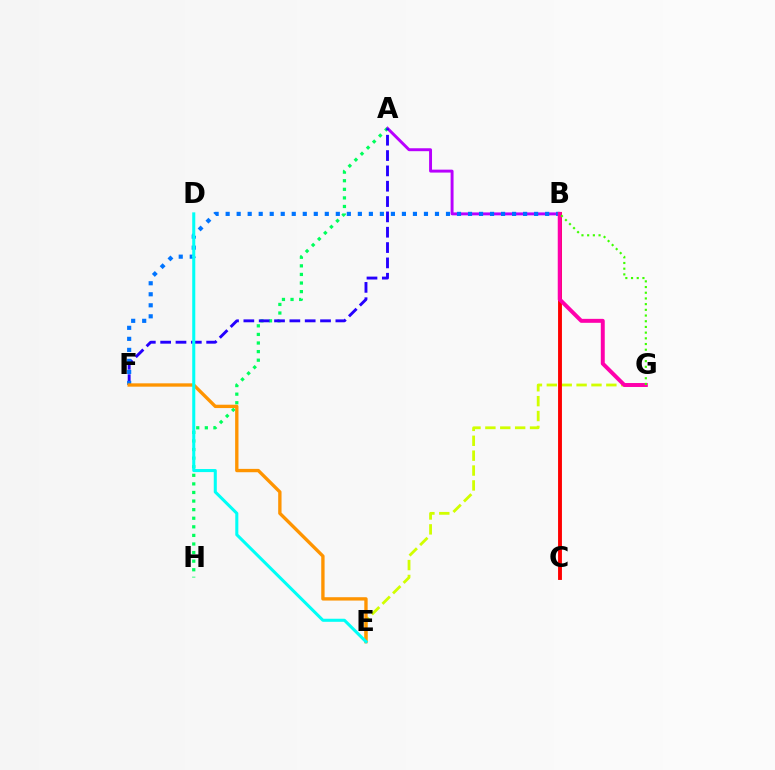{('A', 'B'): [{'color': '#b900ff', 'line_style': 'solid', 'thickness': 2.11}], ('E', 'G'): [{'color': '#d1ff00', 'line_style': 'dashed', 'thickness': 2.02}], ('B', 'C'): [{'color': '#ff0000', 'line_style': 'solid', 'thickness': 2.79}], ('A', 'H'): [{'color': '#00ff5c', 'line_style': 'dotted', 'thickness': 2.33}], ('A', 'F'): [{'color': '#2500ff', 'line_style': 'dashed', 'thickness': 2.08}], ('B', 'F'): [{'color': '#0074ff', 'line_style': 'dotted', 'thickness': 2.99}], ('B', 'G'): [{'color': '#ff00ac', 'line_style': 'solid', 'thickness': 2.85}, {'color': '#3dff00', 'line_style': 'dotted', 'thickness': 1.55}], ('E', 'F'): [{'color': '#ff9400', 'line_style': 'solid', 'thickness': 2.41}], ('D', 'E'): [{'color': '#00fff6', 'line_style': 'solid', 'thickness': 2.2}]}